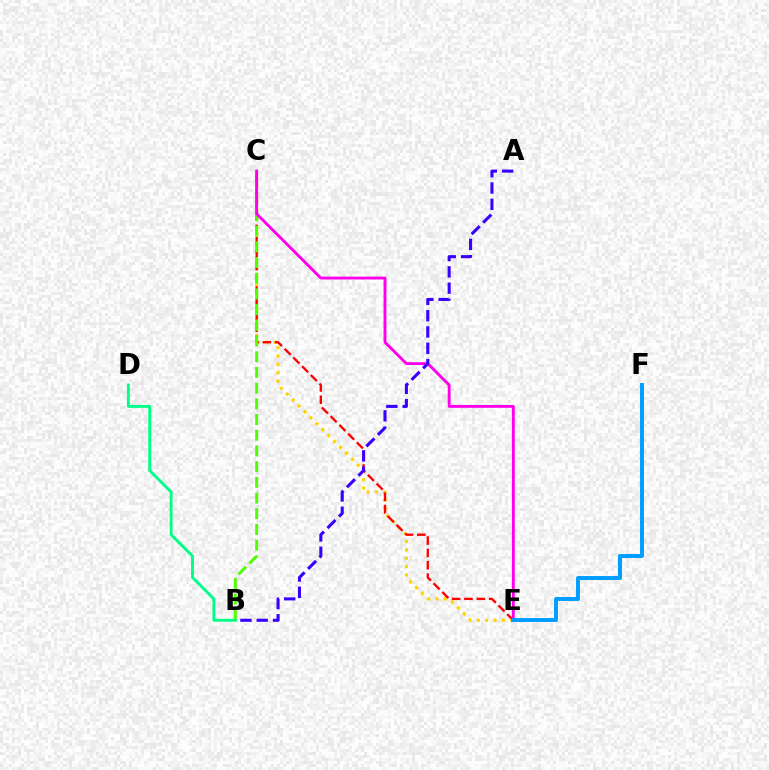{('C', 'E'): [{'color': '#ffd500', 'line_style': 'dotted', 'thickness': 2.27}, {'color': '#ff0000', 'line_style': 'dashed', 'thickness': 1.68}, {'color': '#ff00ed', 'line_style': 'solid', 'thickness': 2.07}], ('B', 'C'): [{'color': '#4fff00', 'line_style': 'dashed', 'thickness': 2.13}], ('B', 'D'): [{'color': '#00ff86', 'line_style': 'solid', 'thickness': 2.08}], ('E', 'F'): [{'color': '#009eff', 'line_style': 'solid', 'thickness': 2.83}], ('A', 'B'): [{'color': '#3700ff', 'line_style': 'dashed', 'thickness': 2.21}]}